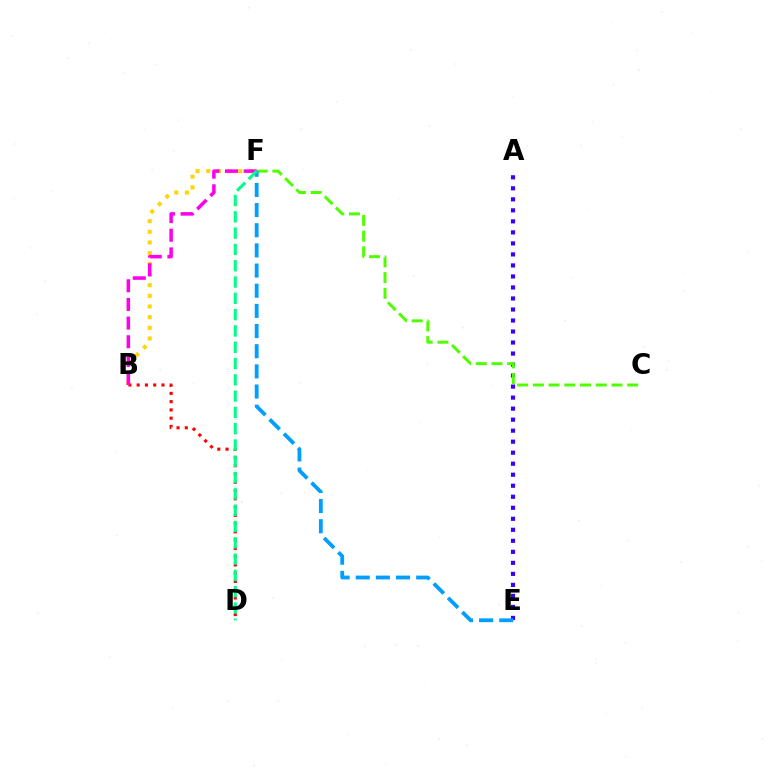{('B', 'F'): [{'color': '#ffd500', 'line_style': 'dotted', 'thickness': 2.9}, {'color': '#ff00ed', 'line_style': 'dashed', 'thickness': 2.54}], ('A', 'E'): [{'color': '#3700ff', 'line_style': 'dotted', 'thickness': 2.99}], ('B', 'D'): [{'color': '#ff0000', 'line_style': 'dotted', 'thickness': 2.25}], ('C', 'F'): [{'color': '#4fff00', 'line_style': 'dashed', 'thickness': 2.13}], ('E', 'F'): [{'color': '#009eff', 'line_style': 'dashed', 'thickness': 2.74}], ('D', 'F'): [{'color': '#00ff86', 'line_style': 'dashed', 'thickness': 2.21}]}